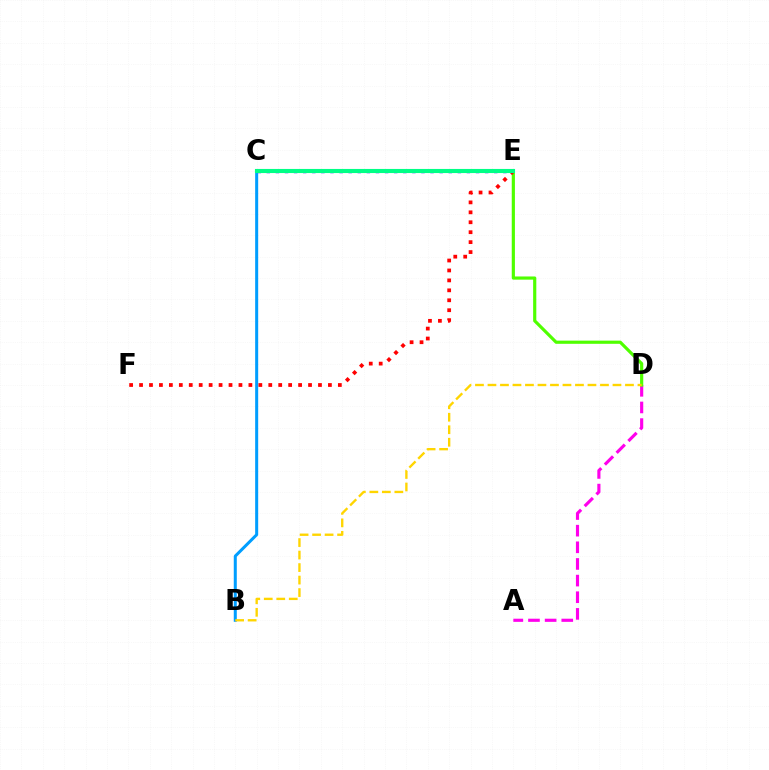{('C', 'E'): [{'color': '#3700ff', 'line_style': 'dotted', 'thickness': 2.47}, {'color': '#00ff86', 'line_style': 'solid', 'thickness': 2.96}], ('A', 'D'): [{'color': '#ff00ed', 'line_style': 'dashed', 'thickness': 2.26}], ('D', 'E'): [{'color': '#4fff00', 'line_style': 'solid', 'thickness': 2.29}], ('B', 'C'): [{'color': '#009eff', 'line_style': 'solid', 'thickness': 2.18}], ('E', 'F'): [{'color': '#ff0000', 'line_style': 'dotted', 'thickness': 2.7}], ('B', 'D'): [{'color': '#ffd500', 'line_style': 'dashed', 'thickness': 1.7}]}